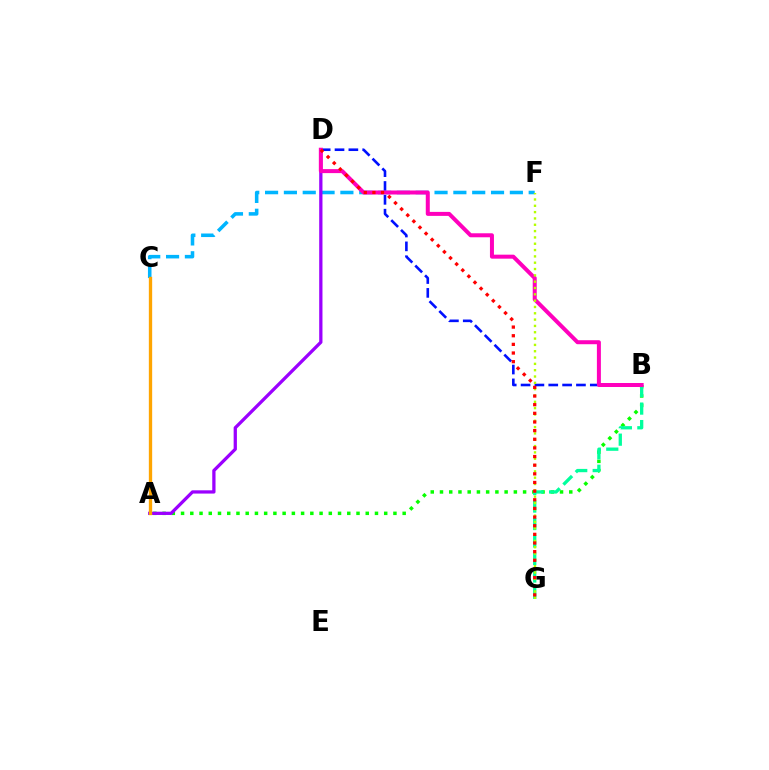{('B', 'D'): [{'color': '#0010ff', 'line_style': 'dashed', 'thickness': 1.88}, {'color': '#ff00bd', 'line_style': 'solid', 'thickness': 2.88}], ('C', 'F'): [{'color': '#00b5ff', 'line_style': 'dashed', 'thickness': 2.56}], ('A', 'B'): [{'color': '#08ff00', 'line_style': 'dotted', 'thickness': 2.51}], ('B', 'G'): [{'color': '#00ff9d', 'line_style': 'dashed', 'thickness': 2.38}], ('A', 'D'): [{'color': '#9b00ff', 'line_style': 'solid', 'thickness': 2.35}], ('F', 'G'): [{'color': '#b3ff00', 'line_style': 'dotted', 'thickness': 1.72}], ('D', 'G'): [{'color': '#ff0000', 'line_style': 'dotted', 'thickness': 2.35}], ('A', 'C'): [{'color': '#ffa500', 'line_style': 'solid', 'thickness': 2.4}]}